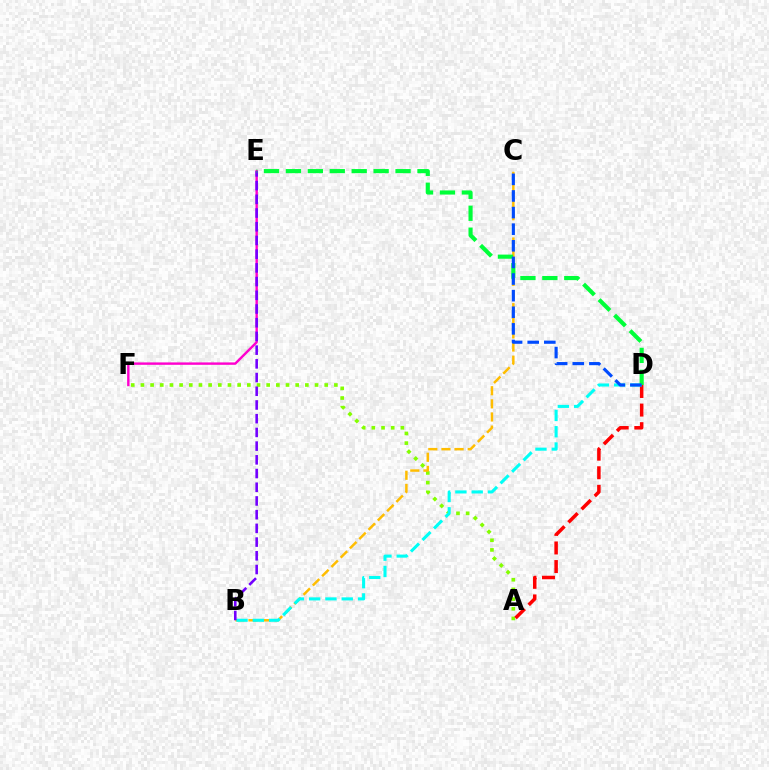{('A', 'F'): [{'color': '#84ff00', 'line_style': 'dotted', 'thickness': 2.63}], ('B', 'C'): [{'color': '#ffbd00', 'line_style': 'dashed', 'thickness': 1.78}], ('E', 'F'): [{'color': '#ff00cf', 'line_style': 'solid', 'thickness': 1.73}], ('A', 'D'): [{'color': '#ff0000', 'line_style': 'dashed', 'thickness': 2.52}], ('B', 'D'): [{'color': '#00fff6', 'line_style': 'dashed', 'thickness': 2.21}], ('B', 'E'): [{'color': '#7200ff', 'line_style': 'dashed', 'thickness': 1.86}], ('D', 'E'): [{'color': '#00ff39', 'line_style': 'dashed', 'thickness': 2.98}], ('C', 'D'): [{'color': '#004bff', 'line_style': 'dashed', 'thickness': 2.26}]}